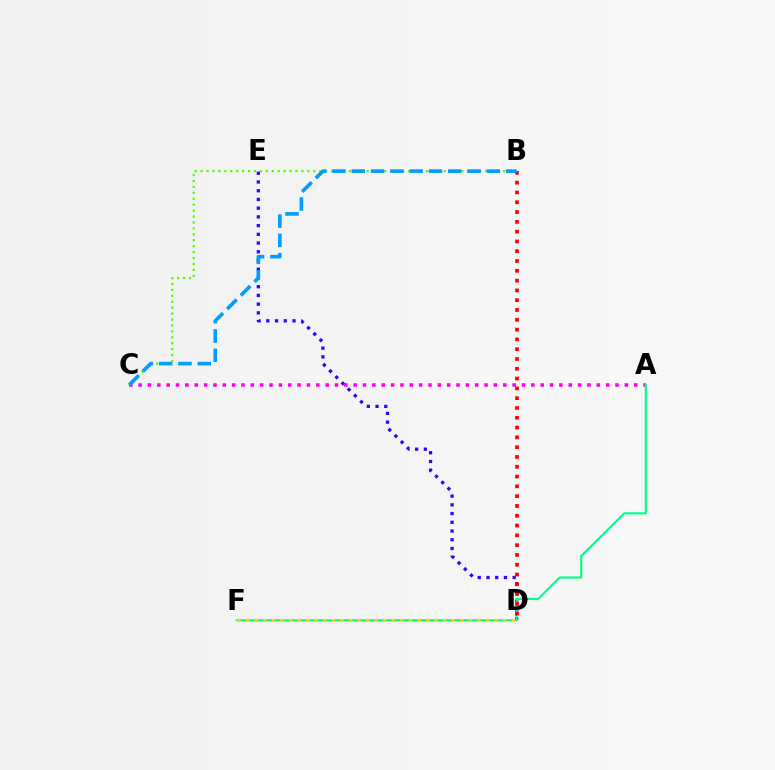{('A', 'C'): [{'color': '#ff00ed', 'line_style': 'dotted', 'thickness': 2.54}], ('D', 'E'): [{'color': '#3700ff', 'line_style': 'dotted', 'thickness': 2.37}], ('B', 'C'): [{'color': '#4fff00', 'line_style': 'dotted', 'thickness': 1.61}, {'color': '#009eff', 'line_style': 'dashed', 'thickness': 2.62}], ('A', 'F'): [{'color': '#00ff86', 'line_style': 'solid', 'thickness': 1.54}], ('B', 'D'): [{'color': '#ff0000', 'line_style': 'dotted', 'thickness': 2.66}], ('D', 'F'): [{'color': '#ffd500', 'line_style': 'dotted', 'thickness': 2.33}]}